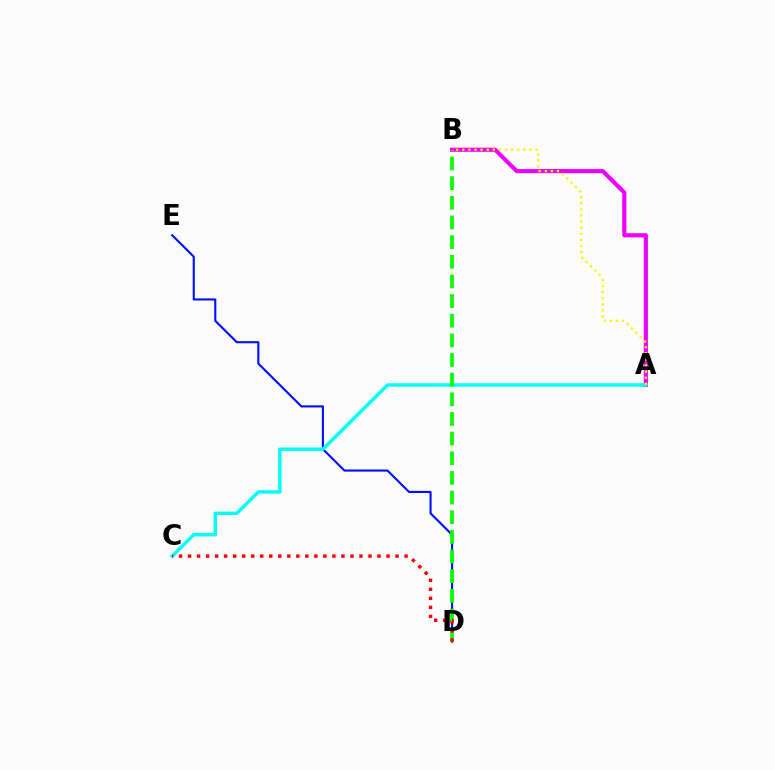{('A', 'B'): [{'color': '#ee00ff', 'line_style': 'solid', 'thickness': 2.98}, {'color': '#fcf500', 'line_style': 'dotted', 'thickness': 1.66}], ('D', 'E'): [{'color': '#0010ff', 'line_style': 'solid', 'thickness': 1.52}], ('A', 'C'): [{'color': '#00fff6', 'line_style': 'solid', 'thickness': 2.47}], ('B', 'D'): [{'color': '#08ff00', 'line_style': 'dashed', 'thickness': 2.67}], ('C', 'D'): [{'color': '#ff0000', 'line_style': 'dotted', 'thickness': 2.45}]}